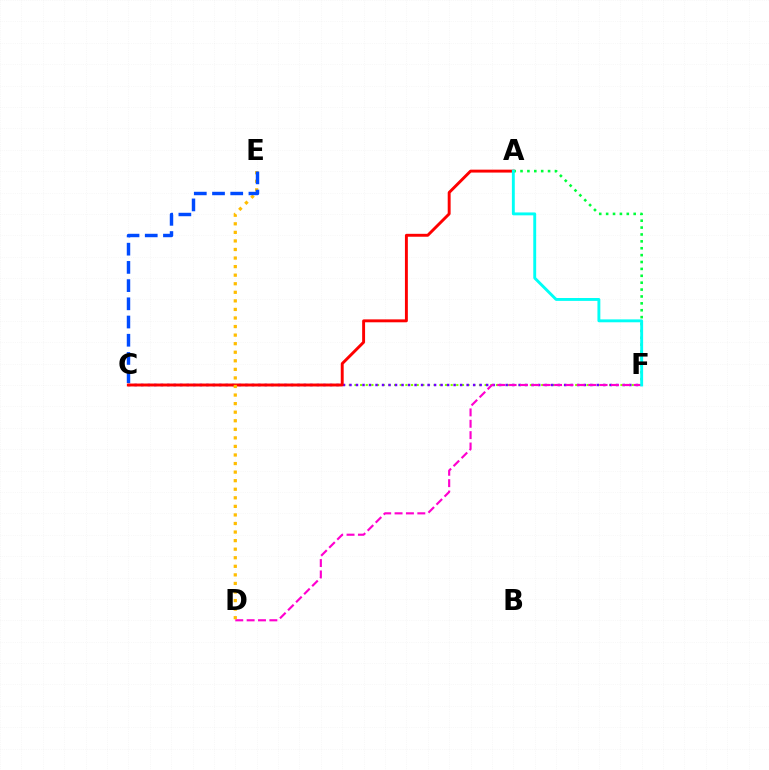{('C', 'F'): [{'color': '#84ff00', 'line_style': 'dotted', 'thickness': 1.54}, {'color': '#7200ff', 'line_style': 'dotted', 'thickness': 1.77}], ('D', 'F'): [{'color': '#ff00cf', 'line_style': 'dashed', 'thickness': 1.55}], ('A', 'C'): [{'color': '#ff0000', 'line_style': 'solid', 'thickness': 2.1}], ('A', 'F'): [{'color': '#00ff39', 'line_style': 'dotted', 'thickness': 1.87}, {'color': '#00fff6', 'line_style': 'solid', 'thickness': 2.08}], ('D', 'E'): [{'color': '#ffbd00', 'line_style': 'dotted', 'thickness': 2.33}], ('C', 'E'): [{'color': '#004bff', 'line_style': 'dashed', 'thickness': 2.47}]}